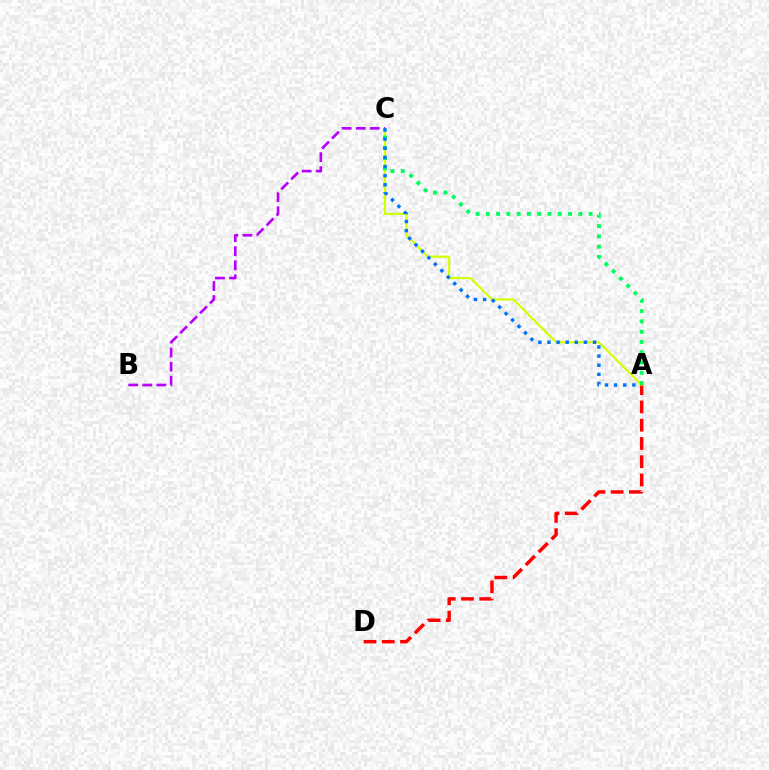{('A', 'D'): [{'color': '#ff0000', 'line_style': 'dashed', 'thickness': 2.48}], ('A', 'C'): [{'color': '#d1ff00', 'line_style': 'solid', 'thickness': 1.55}, {'color': '#00ff5c', 'line_style': 'dotted', 'thickness': 2.79}, {'color': '#0074ff', 'line_style': 'dotted', 'thickness': 2.48}], ('B', 'C'): [{'color': '#b900ff', 'line_style': 'dashed', 'thickness': 1.91}]}